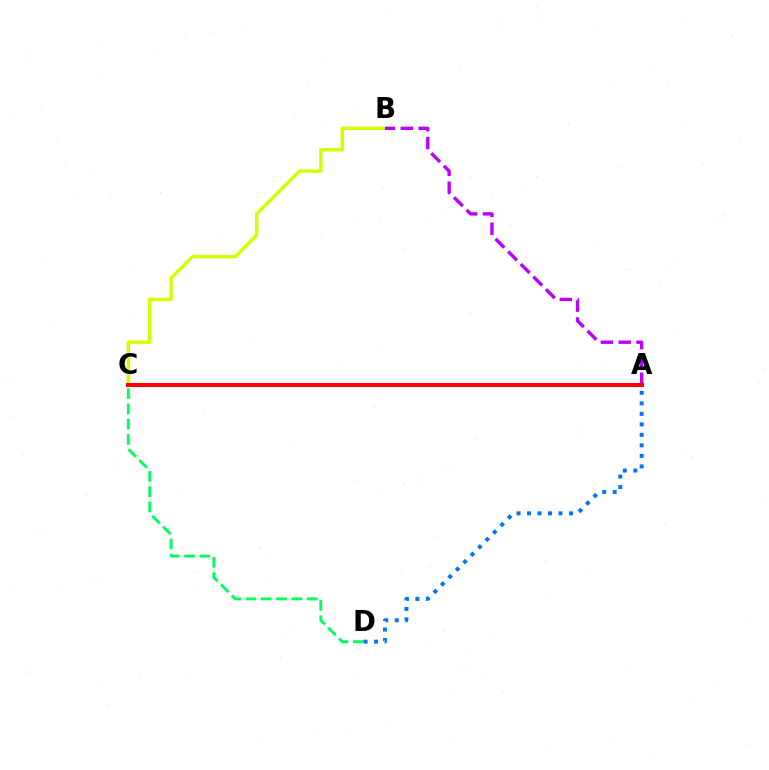{('C', 'D'): [{'color': '#00ff5c', 'line_style': 'dashed', 'thickness': 2.08}], ('B', 'C'): [{'color': '#d1ff00', 'line_style': 'solid', 'thickness': 2.47}], ('A', 'D'): [{'color': '#0074ff', 'line_style': 'dotted', 'thickness': 2.85}], ('A', 'B'): [{'color': '#b900ff', 'line_style': 'dashed', 'thickness': 2.42}], ('A', 'C'): [{'color': '#ff0000', 'line_style': 'solid', 'thickness': 2.92}]}